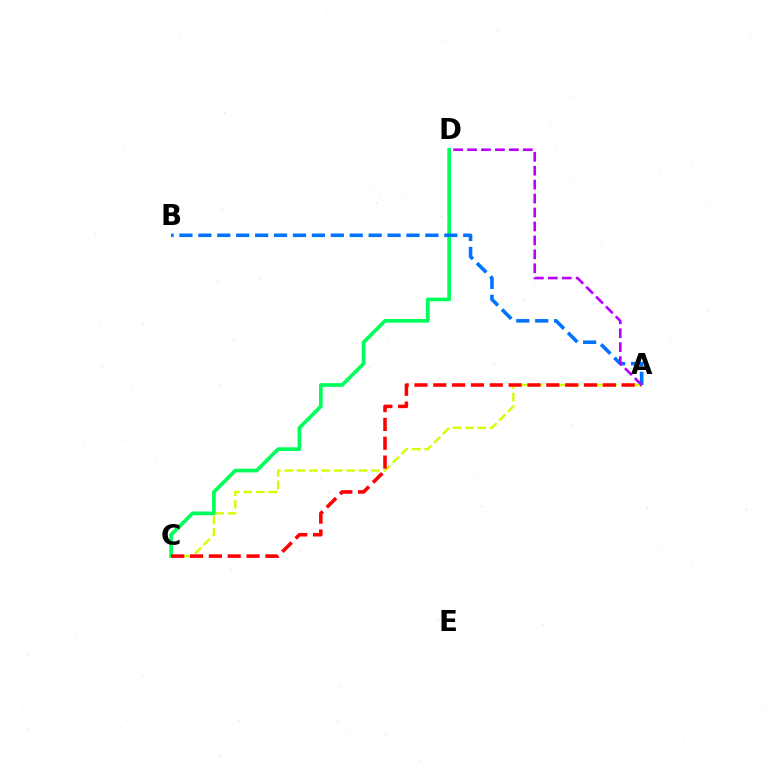{('A', 'C'): [{'color': '#d1ff00', 'line_style': 'dashed', 'thickness': 1.69}, {'color': '#ff0000', 'line_style': 'dashed', 'thickness': 2.56}], ('C', 'D'): [{'color': '#00ff5c', 'line_style': 'solid', 'thickness': 2.67}], ('A', 'B'): [{'color': '#0074ff', 'line_style': 'dashed', 'thickness': 2.57}], ('A', 'D'): [{'color': '#b900ff', 'line_style': 'dashed', 'thickness': 1.89}]}